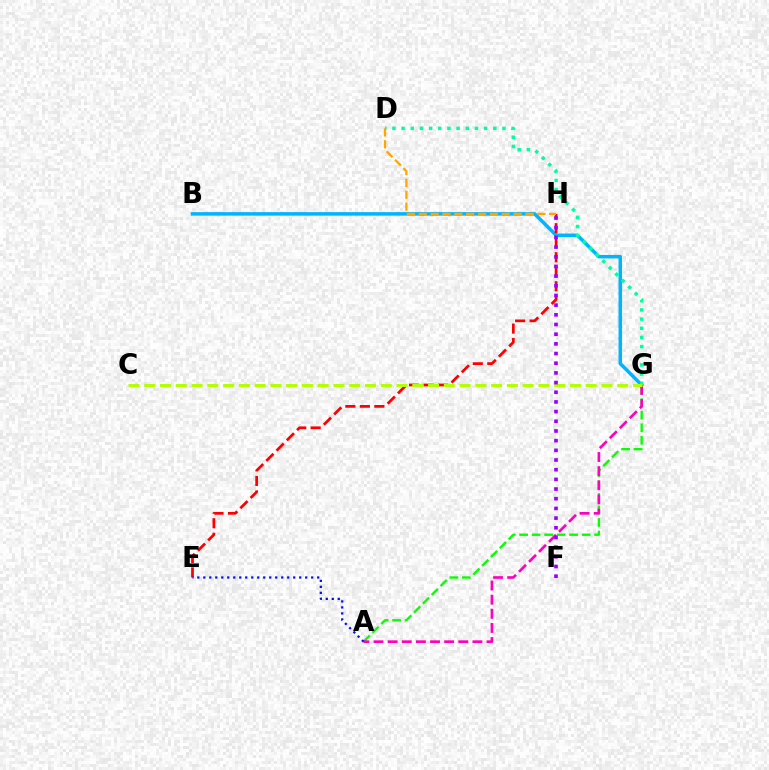{('B', 'G'): [{'color': '#00b5ff', 'line_style': 'solid', 'thickness': 2.53}], ('A', 'G'): [{'color': '#08ff00', 'line_style': 'dashed', 'thickness': 1.7}, {'color': '#ff00bd', 'line_style': 'dashed', 'thickness': 1.92}], ('E', 'H'): [{'color': '#ff0000', 'line_style': 'dashed', 'thickness': 1.97}], ('D', 'H'): [{'color': '#ffa500', 'line_style': 'dashed', 'thickness': 1.61}], ('D', 'G'): [{'color': '#00ff9d', 'line_style': 'dotted', 'thickness': 2.49}], ('C', 'G'): [{'color': '#b3ff00', 'line_style': 'dashed', 'thickness': 2.14}], ('F', 'H'): [{'color': '#9b00ff', 'line_style': 'dotted', 'thickness': 2.63}], ('A', 'E'): [{'color': '#0010ff', 'line_style': 'dotted', 'thickness': 1.63}]}